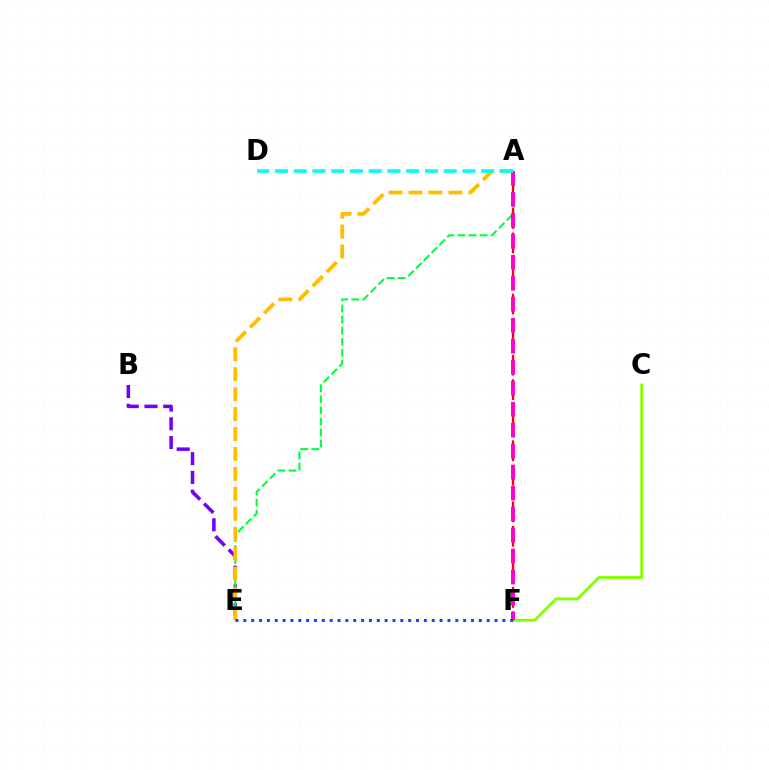{('C', 'F'): [{'color': '#84ff00', 'line_style': 'solid', 'thickness': 2.05}], ('B', 'E'): [{'color': '#7200ff', 'line_style': 'dashed', 'thickness': 2.55}], ('A', 'E'): [{'color': '#00ff39', 'line_style': 'dashed', 'thickness': 1.5}, {'color': '#ffbd00', 'line_style': 'dashed', 'thickness': 2.71}], ('A', 'F'): [{'color': '#ff0000', 'line_style': 'dashed', 'thickness': 1.66}, {'color': '#ff00cf', 'line_style': 'dashed', 'thickness': 2.85}], ('E', 'F'): [{'color': '#004bff', 'line_style': 'dotted', 'thickness': 2.13}], ('A', 'D'): [{'color': '#00fff6', 'line_style': 'dashed', 'thickness': 2.55}]}